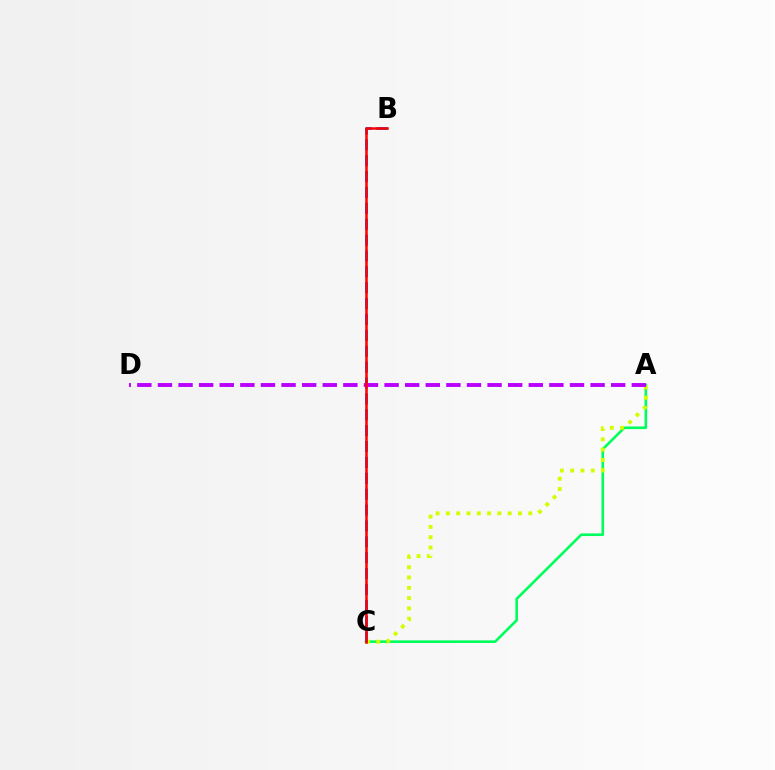{('A', 'C'): [{'color': '#00ff5c', 'line_style': 'solid', 'thickness': 1.89}, {'color': '#d1ff00', 'line_style': 'dotted', 'thickness': 2.8}], ('B', 'C'): [{'color': '#0074ff', 'line_style': 'dashed', 'thickness': 2.16}, {'color': '#ff0000', 'line_style': 'solid', 'thickness': 1.81}], ('A', 'D'): [{'color': '#b900ff', 'line_style': 'dashed', 'thickness': 2.8}]}